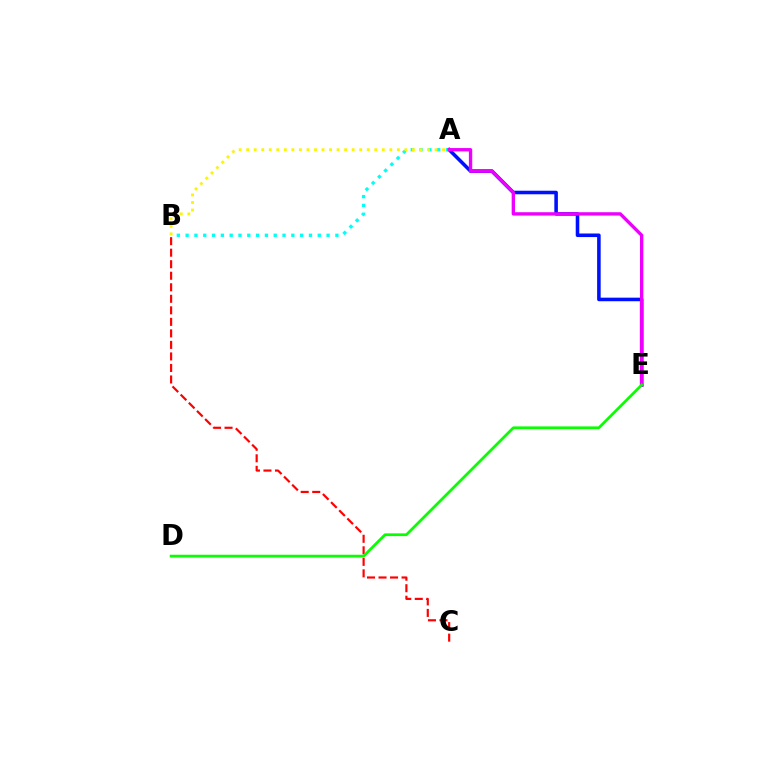{('A', 'E'): [{'color': '#0010ff', 'line_style': 'solid', 'thickness': 2.57}, {'color': '#ee00ff', 'line_style': 'solid', 'thickness': 2.4}], ('A', 'B'): [{'color': '#00fff6', 'line_style': 'dotted', 'thickness': 2.39}, {'color': '#fcf500', 'line_style': 'dotted', 'thickness': 2.05}], ('B', 'C'): [{'color': '#ff0000', 'line_style': 'dashed', 'thickness': 1.57}], ('D', 'E'): [{'color': '#08ff00', 'line_style': 'solid', 'thickness': 1.97}]}